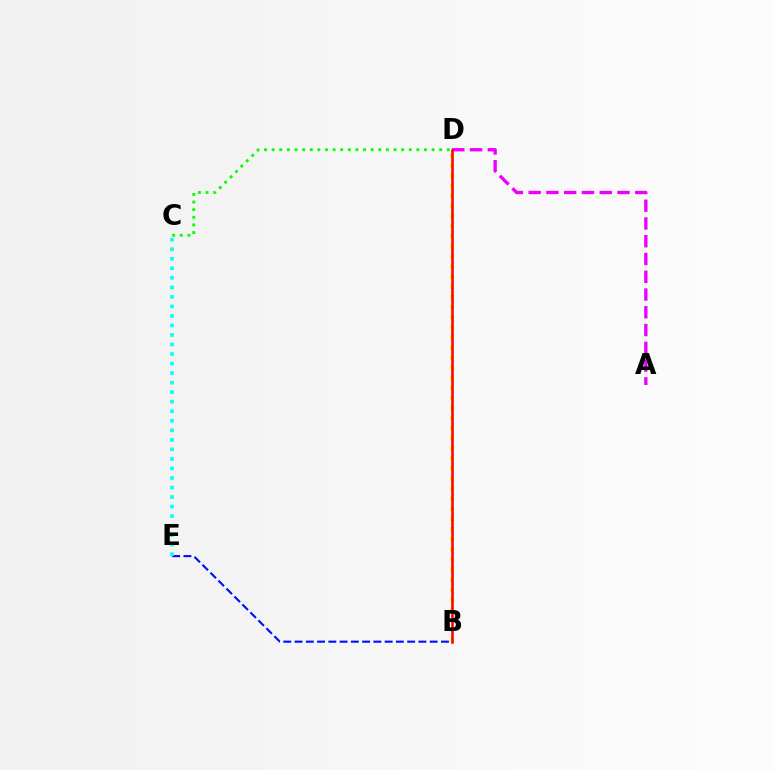{('A', 'D'): [{'color': '#ee00ff', 'line_style': 'dashed', 'thickness': 2.41}], ('C', 'D'): [{'color': '#08ff00', 'line_style': 'dotted', 'thickness': 2.07}], ('B', 'E'): [{'color': '#0010ff', 'line_style': 'dashed', 'thickness': 1.53}], ('C', 'E'): [{'color': '#00fff6', 'line_style': 'dotted', 'thickness': 2.59}], ('B', 'D'): [{'color': '#fcf500', 'line_style': 'dotted', 'thickness': 2.74}, {'color': '#ff0000', 'line_style': 'solid', 'thickness': 1.84}]}